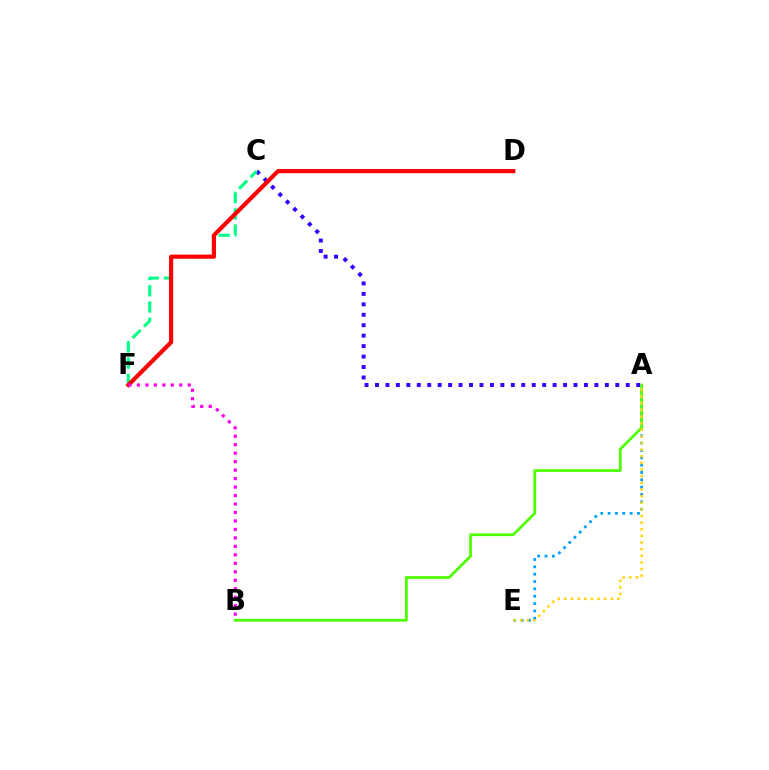{('A', 'C'): [{'color': '#3700ff', 'line_style': 'dotted', 'thickness': 2.84}], ('C', 'F'): [{'color': '#00ff86', 'line_style': 'dashed', 'thickness': 2.21}], ('D', 'F'): [{'color': '#ff0000', 'line_style': 'solid', 'thickness': 2.98}], ('A', 'E'): [{'color': '#009eff', 'line_style': 'dotted', 'thickness': 2.0}, {'color': '#ffd500', 'line_style': 'dotted', 'thickness': 1.8}], ('A', 'B'): [{'color': '#4fff00', 'line_style': 'solid', 'thickness': 1.99}], ('B', 'F'): [{'color': '#ff00ed', 'line_style': 'dotted', 'thickness': 2.3}]}